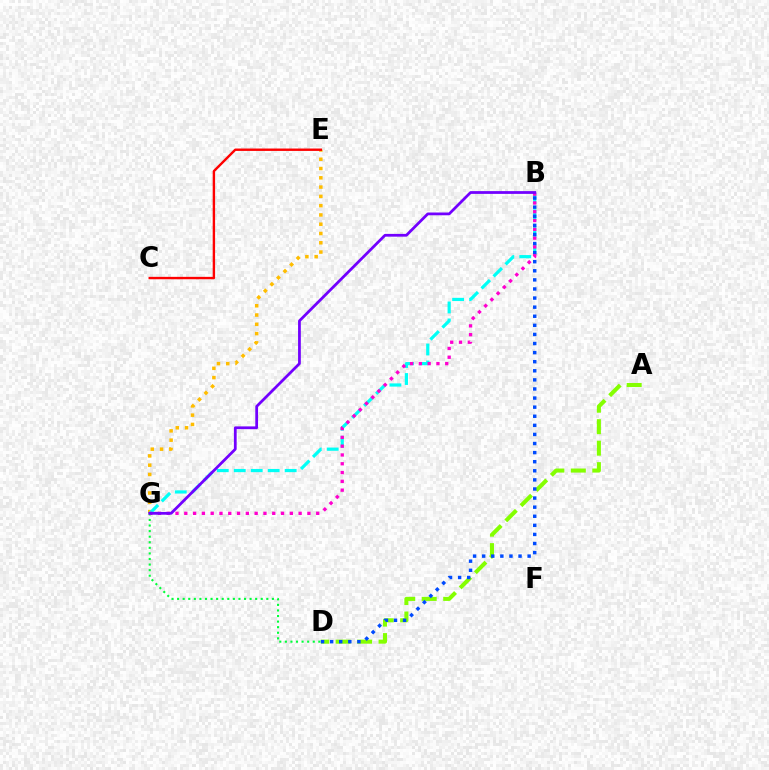{('E', 'G'): [{'color': '#ffbd00', 'line_style': 'dotted', 'thickness': 2.52}], ('A', 'D'): [{'color': '#84ff00', 'line_style': 'dashed', 'thickness': 2.92}], ('B', 'G'): [{'color': '#00fff6', 'line_style': 'dashed', 'thickness': 2.31}, {'color': '#ff00cf', 'line_style': 'dotted', 'thickness': 2.39}, {'color': '#7200ff', 'line_style': 'solid', 'thickness': 1.99}], ('B', 'D'): [{'color': '#004bff', 'line_style': 'dotted', 'thickness': 2.47}], ('D', 'G'): [{'color': '#00ff39', 'line_style': 'dotted', 'thickness': 1.51}], ('C', 'E'): [{'color': '#ff0000', 'line_style': 'solid', 'thickness': 1.73}]}